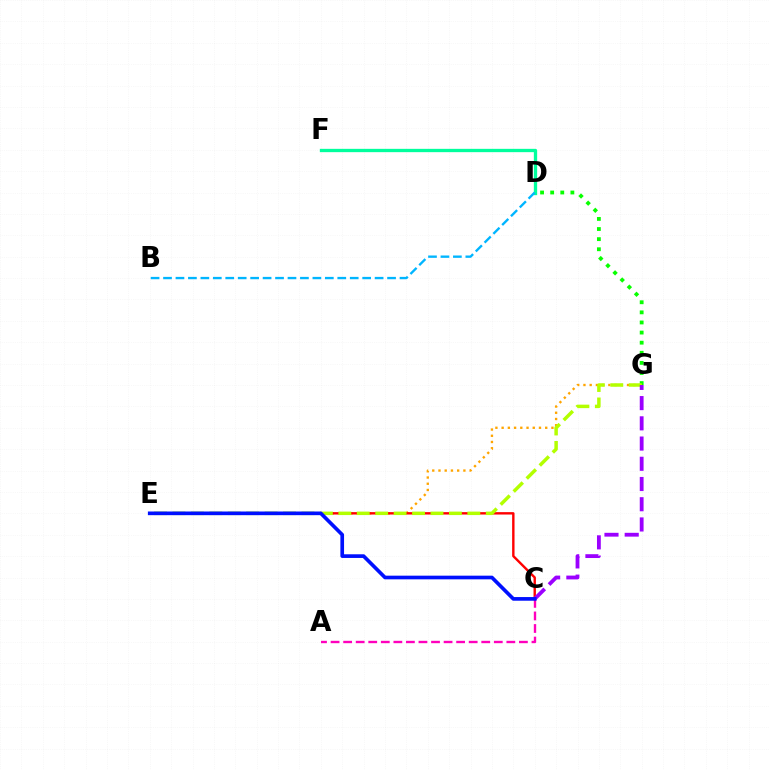{('D', 'G'): [{'color': '#08ff00', 'line_style': 'dotted', 'thickness': 2.75}], ('E', 'G'): [{'color': '#ffa500', 'line_style': 'dotted', 'thickness': 1.69}, {'color': '#b3ff00', 'line_style': 'dashed', 'thickness': 2.5}], ('C', 'E'): [{'color': '#ff0000', 'line_style': 'solid', 'thickness': 1.73}, {'color': '#0010ff', 'line_style': 'solid', 'thickness': 2.64}], ('A', 'C'): [{'color': '#ff00bd', 'line_style': 'dashed', 'thickness': 1.71}], ('C', 'G'): [{'color': '#9b00ff', 'line_style': 'dashed', 'thickness': 2.75}], ('D', 'F'): [{'color': '#00ff9d', 'line_style': 'solid', 'thickness': 2.38}], ('B', 'D'): [{'color': '#00b5ff', 'line_style': 'dashed', 'thickness': 1.69}]}